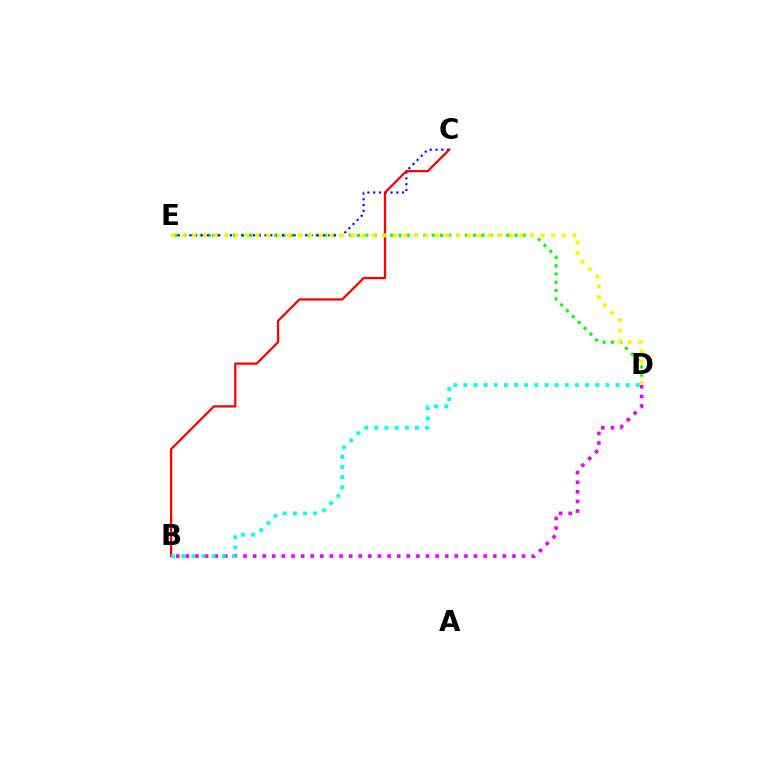{('D', 'E'): [{'color': '#08ff00', 'line_style': 'dotted', 'thickness': 2.25}, {'color': '#fcf500', 'line_style': 'dotted', 'thickness': 2.87}], ('C', 'E'): [{'color': '#0010ff', 'line_style': 'dotted', 'thickness': 1.57}], ('B', 'C'): [{'color': '#ff0000', 'line_style': 'solid', 'thickness': 1.64}], ('B', 'D'): [{'color': '#ee00ff', 'line_style': 'dotted', 'thickness': 2.61}, {'color': '#00fff6', 'line_style': 'dotted', 'thickness': 2.75}]}